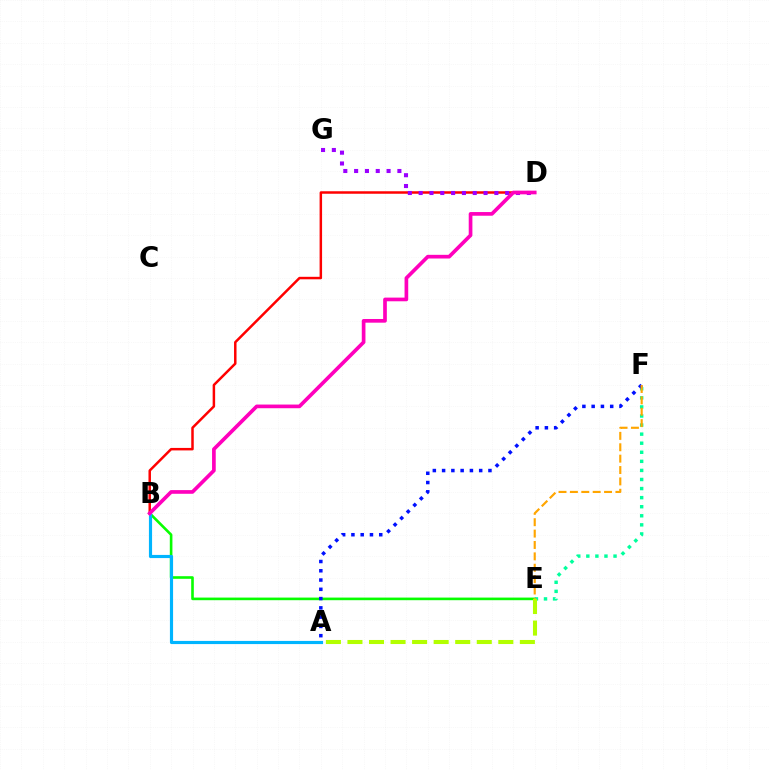{('B', 'E'): [{'color': '#08ff00', 'line_style': 'solid', 'thickness': 1.89}], ('B', 'D'): [{'color': '#ff0000', 'line_style': 'solid', 'thickness': 1.79}, {'color': '#ff00bd', 'line_style': 'solid', 'thickness': 2.65}], ('E', 'F'): [{'color': '#00ff9d', 'line_style': 'dotted', 'thickness': 2.46}, {'color': '#ffa500', 'line_style': 'dashed', 'thickness': 1.55}], ('A', 'B'): [{'color': '#00b5ff', 'line_style': 'solid', 'thickness': 2.27}], ('A', 'F'): [{'color': '#0010ff', 'line_style': 'dotted', 'thickness': 2.52}], ('D', 'G'): [{'color': '#9b00ff', 'line_style': 'dotted', 'thickness': 2.94}], ('A', 'E'): [{'color': '#b3ff00', 'line_style': 'dashed', 'thickness': 2.93}]}